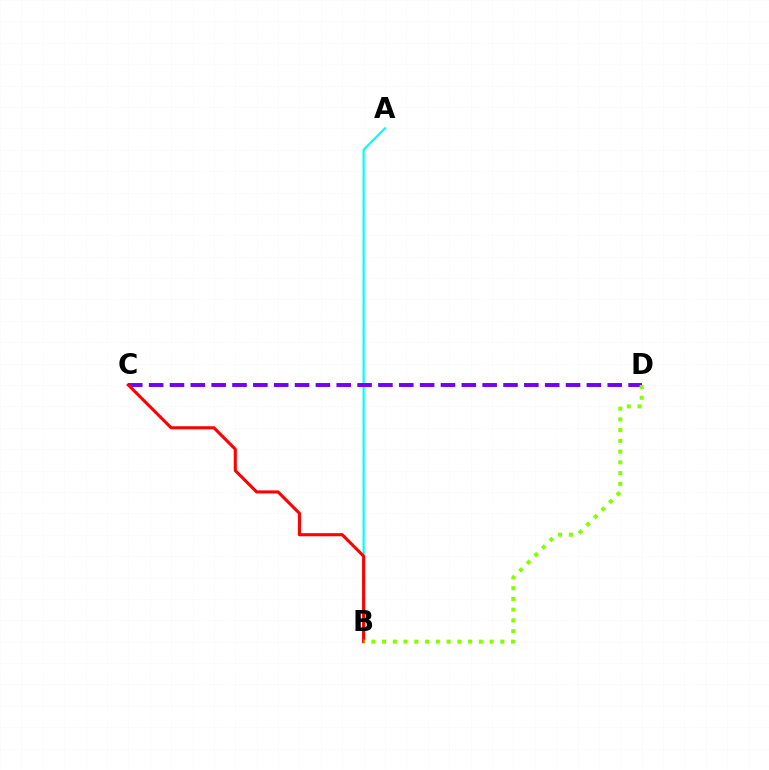{('A', 'B'): [{'color': '#00fff6', 'line_style': 'solid', 'thickness': 1.56}], ('C', 'D'): [{'color': '#7200ff', 'line_style': 'dashed', 'thickness': 2.83}], ('B', 'C'): [{'color': '#ff0000', 'line_style': 'solid', 'thickness': 2.22}], ('B', 'D'): [{'color': '#84ff00', 'line_style': 'dotted', 'thickness': 2.92}]}